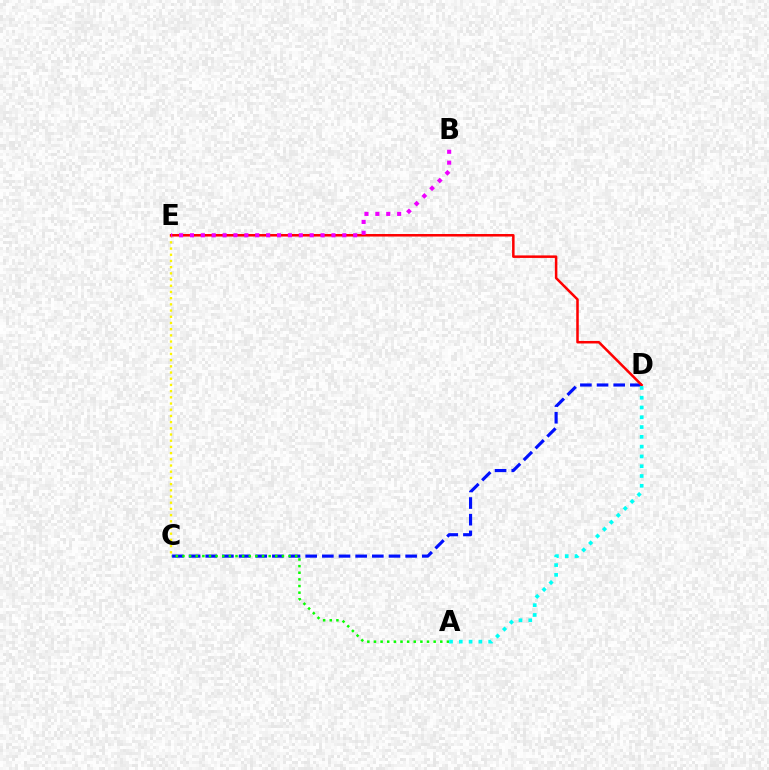{('C', 'D'): [{'color': '#0010ff', 'line_style': 'dashed', 'thickness': 2.26}], ('C', 'E'): [{'color': '#fcf500', 'line_style': 'dotted', 'thickness': 1.68}], ('A', 'C'): [{'color': '#08ff00', 'line_style': 'dotted', 'thickness': 1.8}], ('D', 'E'): [{'color': '#ff0000', 'line_style': 'solid', 'thickness': 1.82}], ('A', 'D'): [{'color': '#00fff6', 'line_style': 'dotted', 'thickness': 2.66}], ('B', 'E'): [{'color': '#ee00ff', 'line_style': 'dotted', 'thickness': 2.96}]}